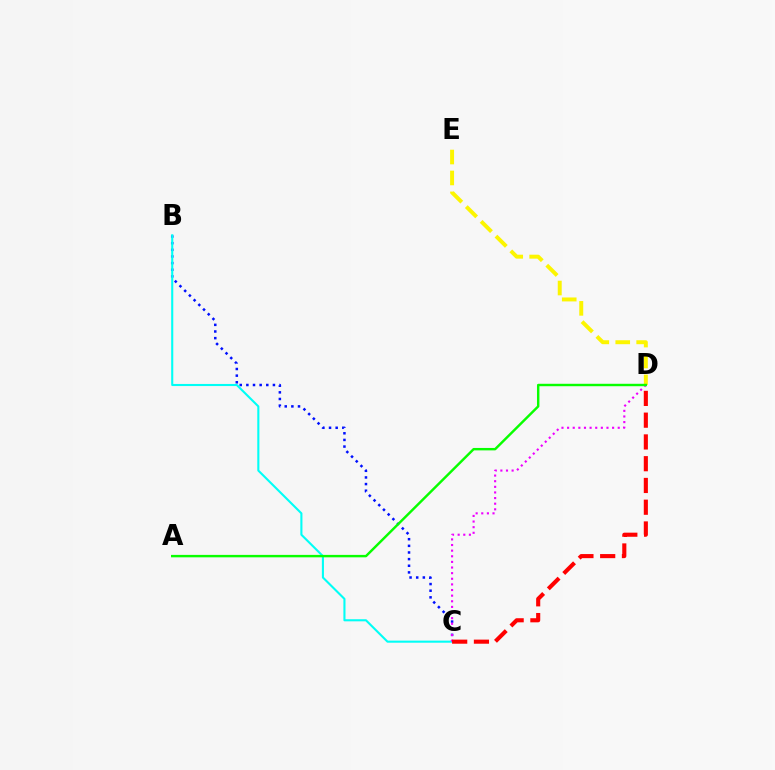{('B', 'C'): [{'color': '#0010ff', 'line_style': 'dotted', 'thickness': 1.8}, {'color': '#00fff6', 'line_style': 'solid', 'thickness': 1.51}], ('D', 'E'): [{'color': '#fcf500', 'line_style': 'dashed', 'thickness': 2.84}], ('C', 'D'): [{'color': '#ee00ff', 'line_style': 'dotted', 'thickness': 1.53}, {'color': '#ff0000', 'line_style': 'dashed', 'thickness': 2.96}], ('A', 'D'): [{'color': '#08ff00', 'line_style': 'solid', 'thickness': 1.75}]}